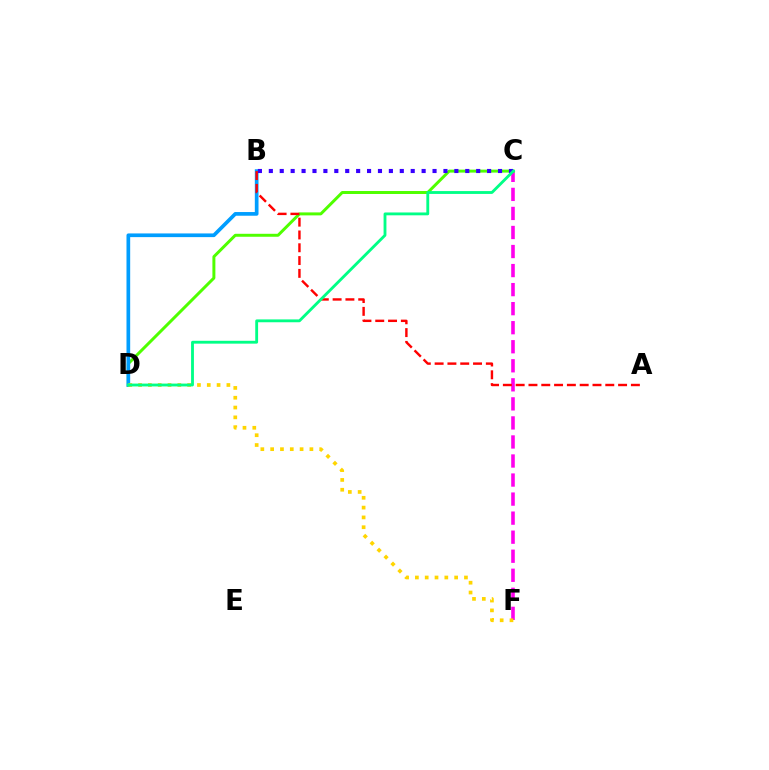{('C', 'F'): [{'color': '#ff00ed', 'line_style': 'dashed', 'thickness': 2.59}], ('C', 'D'): [{'color': '#4fff00', 'line_style': 'solid', 'thickness': 2.14}, {'color': '#00ff86', 'line_style': 'solid', 'thickness': 2.05}], ('B', 'D'): [{'color': '#009eff', 'line_style': 'solid', 'thickness': 2.66}], ('B', 'C'): [{'color': '#3700ff', 'line_style': 'dotted', 'thickness': 2.97}], ('A', 'B'): [{'color': '#ff0000', 'line_style': 'dashed', 'thickness': 1.74}], ('D', 'F'): [{'color': '#ffd500', 'line_style': 'dotted', 'thickness': 2.67}]}